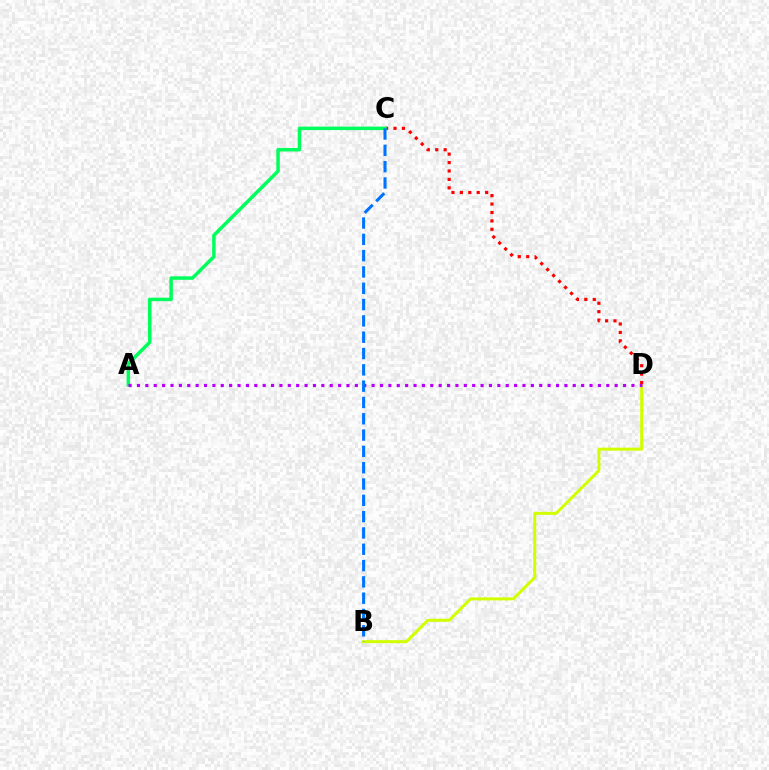{('B', 'D'): [{'color': '#d1ff00', 'line_style': 'solid', 'thickness': 2.17}], ('C', 'D'): [{'color': '#ff0000', 'line_style': 'dotted', 'thickness': 2.29}], ('A', 'C'): [{'color': '#00ff5c', 'line_style': 'solid', 'thickness': 2.52}], ('A', 'D'): [{'color': '#b900ff', 'line_style': 'dotted', 'thickness': 2.28}], ('B', 'C'): [{'color': '#0074ff', 'line_style': 'dashed', 'thickness': 2.22}]}